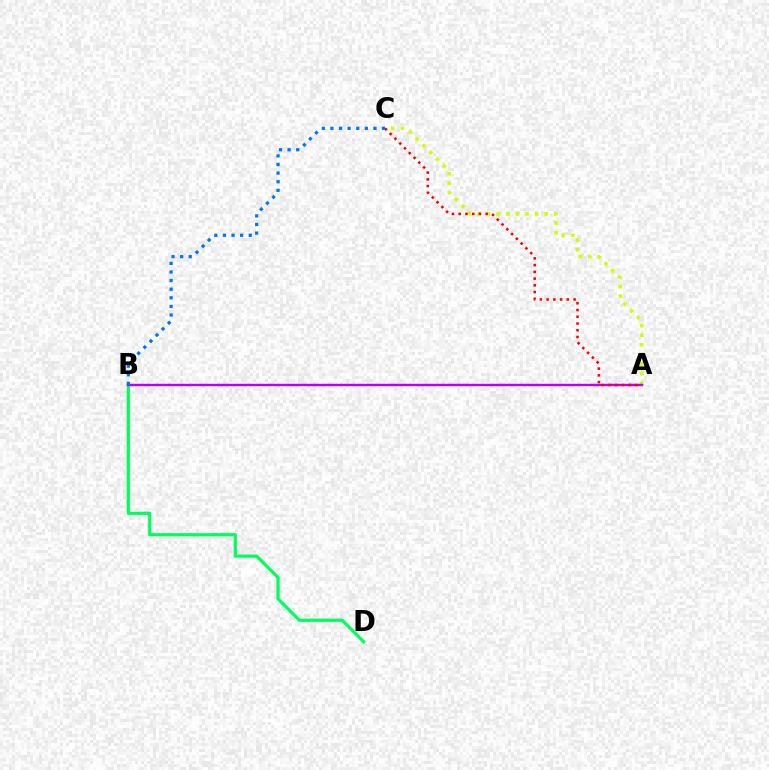{('A', 'C'): [{'color': '#d1ff00', 'line_style': 'dotted', 'thickness': 2.61}, {'color': '#ff0000', 'line_style': 'dotted', 'thickness': 1.83}], ('B', 'D'): [{'color': '#00ff5c', 'line_style': 'solid', 'thickness': 2.3}], ('A', 'B'): [{'color': '#b900ff', 'line_style': 'solid', 'thickness': 1.74}], ('B', 'C'): [{'color': '#0074ff', 'line_style': 'dotted', 'thickness': 2.34}]}